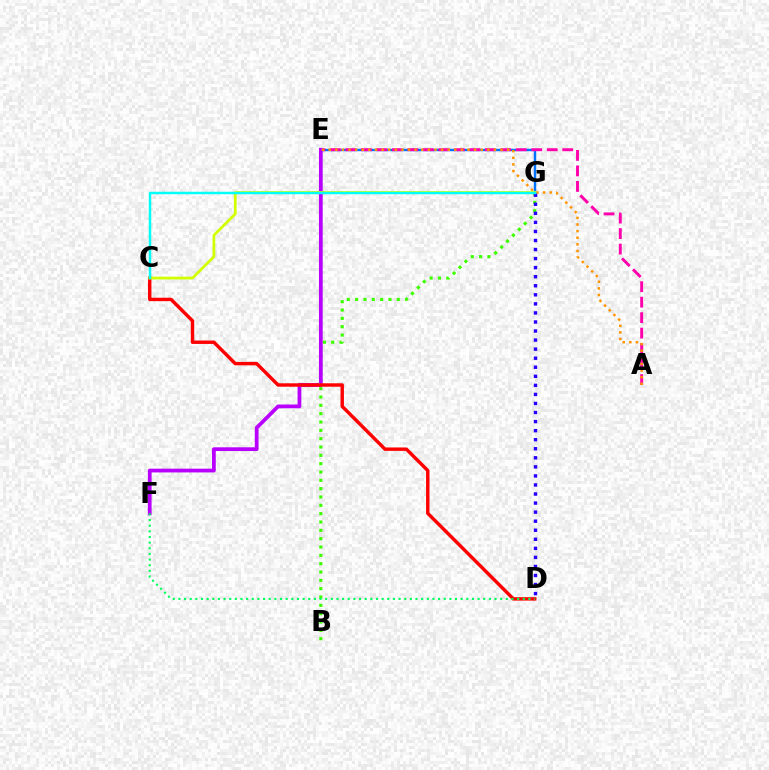{('E', 'G'): [{'color': '#0074ff', 'line_style': 'solid', 'thickness': 1.73}], ('B', 'G'): [{'color': '#3dff00', 'line_style': 'dotted', 'thickness': 2.26}], ('A', 'E'): [{'color': '#ff00ac', 'line_style': 'dashed', 'thickness': 2.1}, {'color': '#ff9400', 'line_style': 'dotted', 'thickness': 1.8}], ('E', 'F'): [{'color': '#b900ff', 'line_style': 'solid', 'thickness': 2.7}], ('C', 'D'): [{'color': '#ff0000', 'line_style': 'solid', 'thickness': 2.46}], ('D', 'F'): [{'color': '#00ff5c', 'line_style': 'dotted', 'thickness': 1.53}], ('C', 'G'): [{'color': '#d1ff00', 'line_style': 'solid', 'thickness': 1.97}, {'color': '#00fff6', 'line_style': 'solid', 'thickness': 1.77}], ('D', 'G'): [{'color': '#2500ff', 'line_style': 'dotted', 'thickness': 2.46}]}